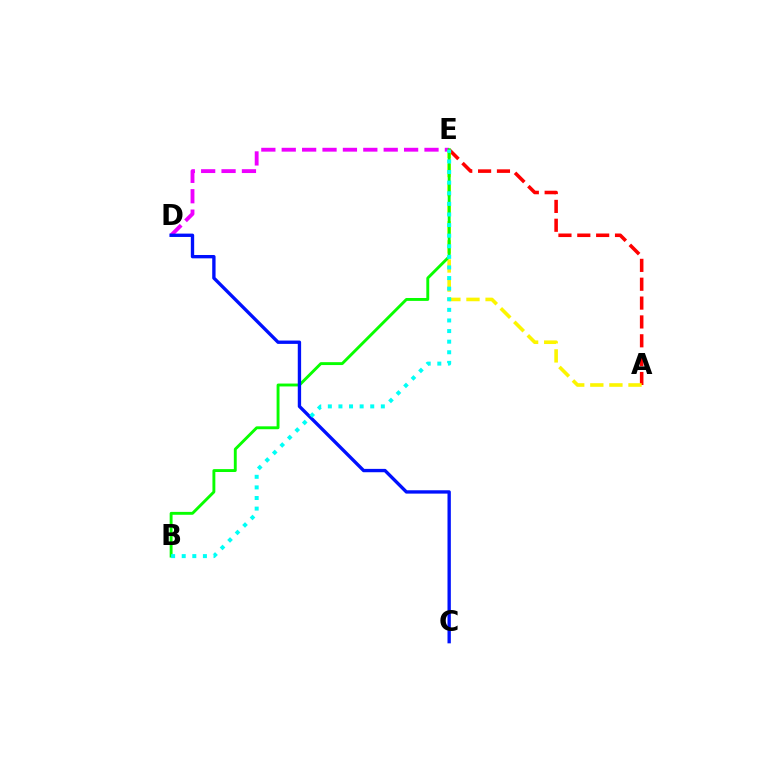{('A', 'E'): [{'color': '#ff0000', 'line_style': 'dashed', 'thickness': 2.56}, {'color': '#fcf500', 'line_style': 'dashed', 'thickness': 2.59}], ('D', 'E'): [{'color': '#ee00ff', 'line_style': 'dashed', 'thickness': 2.77}], ('B', 'E'): [{'color': '#08ff00', 'line_style': 'solid', 'thickness': 2.08}, {'color': '#00fff6', 'line_style': 'dotted', 'thickness': 2.88}], ('C', 'D'): [{'color': '#0010ff', 'line_style': 'solid', 'thickness': 2.41}]}